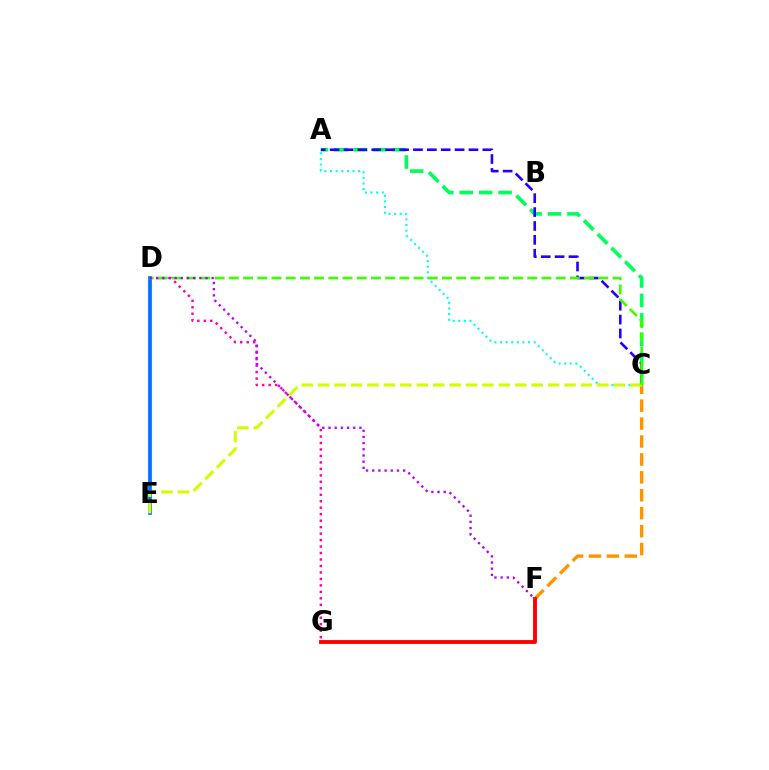{('D', 'G'): [{'color': '#ff00ac', 'line_style': 'dotted', 'thickness': 1.76}], ('D', 'E'): [{'color': '#0074ff', 'line_style': 'solid', 'thickness': 2.7}], ('A', 'C'): [{'color': '#00ff5c', 'line_style': 'dashed', 'thickness': 2.64}, {'color': '#2500ff', 'line_style': 'dashed', 'thickness': 1.89}, {'color': '#00fff6', 'line_style': 'dotted', 'thickness': 1.53}], ('C', 'F'): [{'color': '#ff9400', 'line_style': 'dashed', 'thickness': 2.43}], ('C', 'E'): [{'color': '#d1ff00', 'line_style': 'dashed', 'thickness': 2.23}], ('C', 'D'): [{'color': '#3dff00', 'line_style': 'dashed', 'thickness': 1.93}], ('D', 'F'): [{'color': '#b900ff', 'line_style': 'dotted', 'thickness': 1.68}], ('F', 'G'): [{'color': '#ff0000', 'line_style': 'solid', 'thickness': 2.78}]}